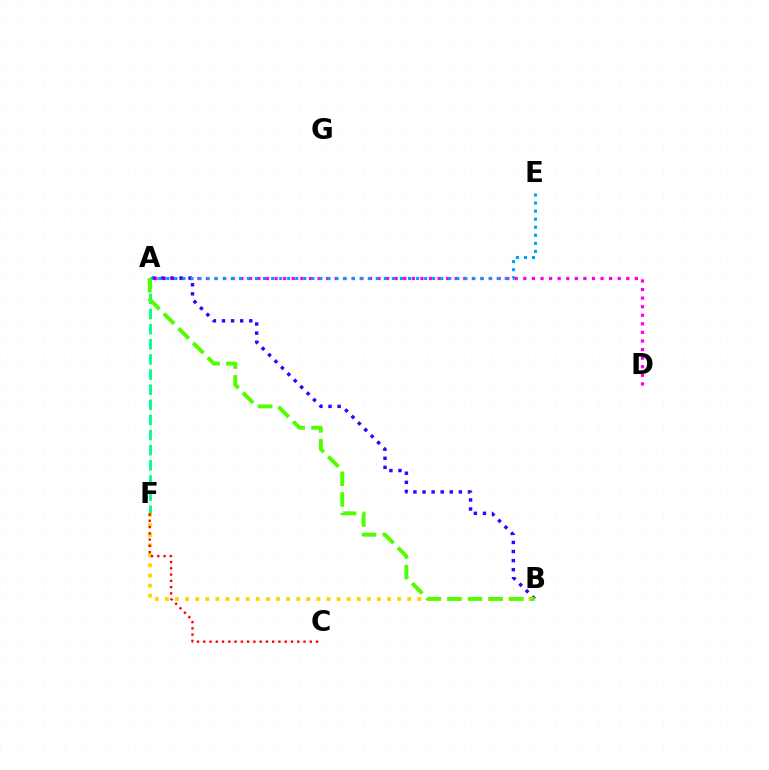{('A', 'F'): [{'color': '#00ff86', 'line_style': 'dashed', 'thickness': 2.06}], ('A', 'D'): [{'color': '#ff00ed', 'line_style': 'dotted', 'thickness': 2.33}], ('B', 'F'): [{'color': '#ffd500', 'line_style': 'dotted', 'thickness': 2.74}], ('A', 'B'): [{'color': '#3700ff', 'line_style': 'dotted', 'thickness': 2.47}, {'color': '#4fff00', 'line_style': 'dashed', 'thickness': 2.81}], ('A', 'E'): [{'color': '#009eff', 'line_style': 'dotted', 'thickness': 2.19}], ('C', 'F'): [{'color': '#ff0000', 'line_style': 'dotted', 'thickness': 1.7}]}